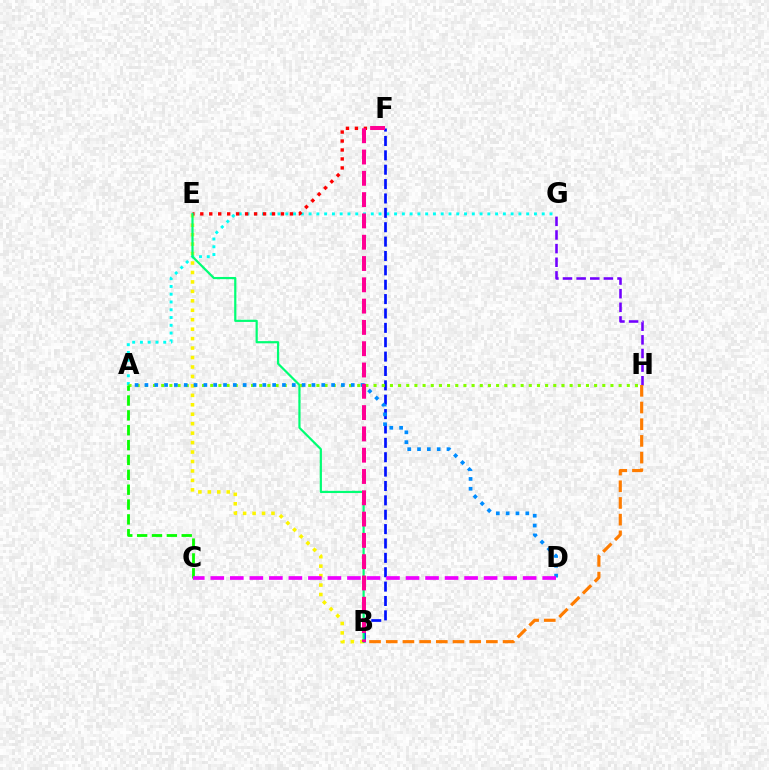{('G', 'H'): [{'color': '#7200ff', 'line_style': 'dashed', 'thickness': 1.85}], ('B', 'E'): [{'color': '#fcf500', 'line_style': 'dotted', 'thickness': 2.57}, {'color': '#00ff74', 'line_style': 'solid', 'thickness': 1.58}], ('A', 'G'): [{'color': '#00fff6', 'line_style': 'dotted', 'thickness': 2.11}], ('E', 'F'): [{'color': '#ff0000', 'line_style': 'dotted', 'thickness': 2.44}], ('B', 'F'): [{'color': '#0010ff', 'line_style': 'dashed', 'thickness': 1.95}, {'color': '#ff0094', 'line_style': 'dashed', 'thickness': 2.89}], ('B', 'H'): [{'color': '#ff7c00', 'line_style': 'dashed', 'thickness': 2.27}], ('A', 'H'): [{'color': '#84ff00', 'line_style': 'dotted', 'thickness': 2.22}], ('A', 'D'): [{'color': '#008cff', 'line_style': 'dotted', 'thickness': 2.67}], ('A', 'C'): [{'color': '#08ff00', 'line_style': 'dashed', 'thickness': 2.02}], ('C', 'D'): [{'color': '#ee00ff', 'line_style': 'dashed', 'thickness': 2.65}]}